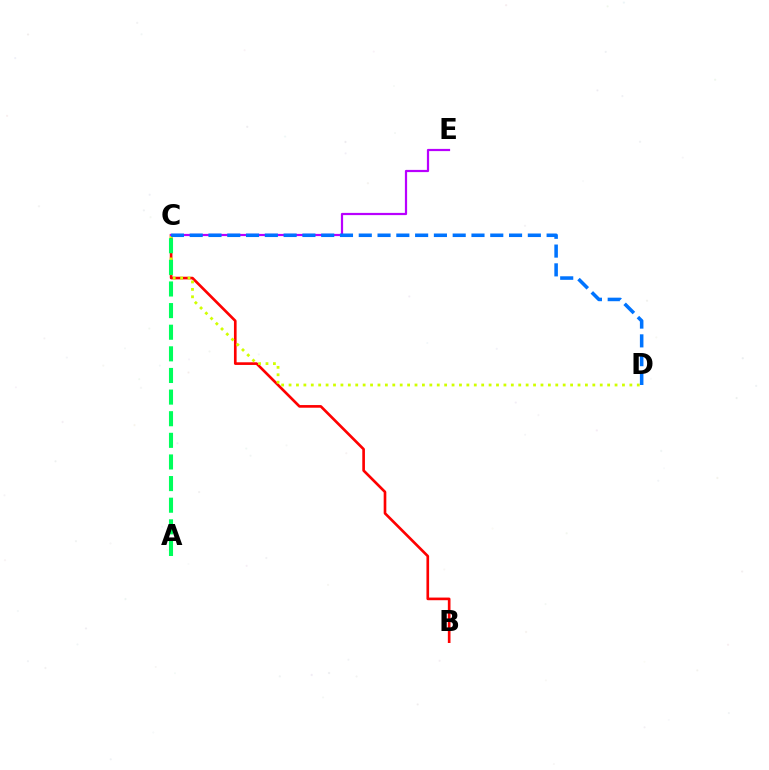{('B', 'C'): [{'color': '#ff0000', 'line_style': 'solid', 'thickness': 1.91}], ('C', 'D'): [{'color': '#d1ff00', 'line_style': 'dotted', 'thickness': 2.01}, {'color': '#0074ff', 'line_style': 'dashed', 'thickness': 2.55}], ('C', 'E'): [{'color': '#b900ff', 'line_style': 'solid', 'thickness': 1.59}], ('A', 'C'): [{'color': '#00ff5c', 'line_style': 'dashed', 'thickness': 2.94}]}